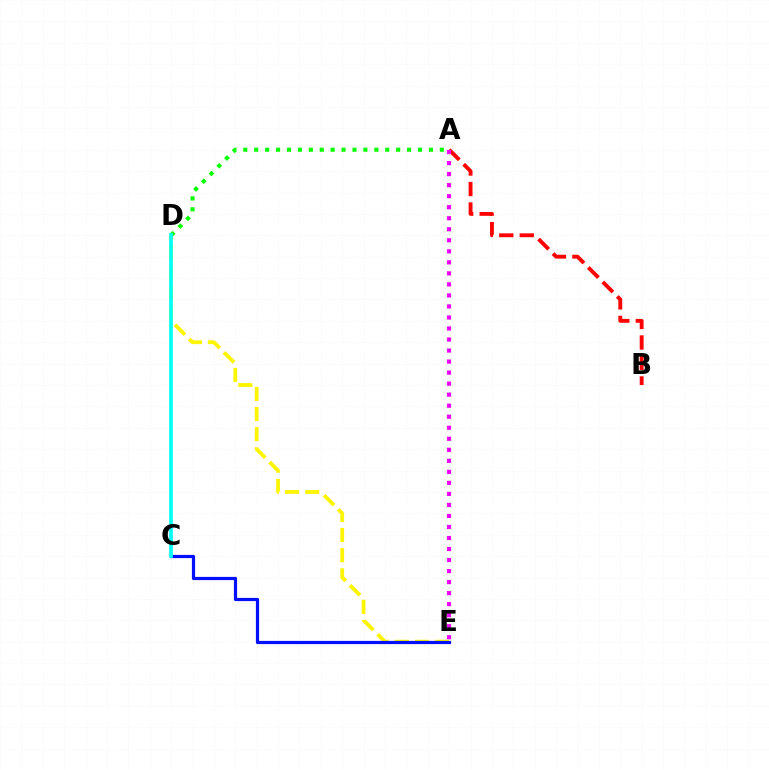{('D', 'E'): [{'color': '#fcf500', 'line_style': 'dashed', 'thickness': 2.74}], ('A', 'B'): [{'color': '#ff0000', 'line_style': 'dashed', 'thickness': 2.78}], ('A', 'D'): [{'color': '#08ff00', 'line_style': 'dotted', 'thickness': 2.97}], ('C', 'E'): [{'color': '#0010ff', 'line_style': 'solid', 'thickness': 2.31}], ('C', 'D'): [{'color': '#00fff6', 'line_style': 'solid', 'thickness': 2.64}], ('A', 'E'): [{'color': '#ee00ff', 'line_style': 'dotted', 'thickness': 3.0}]}